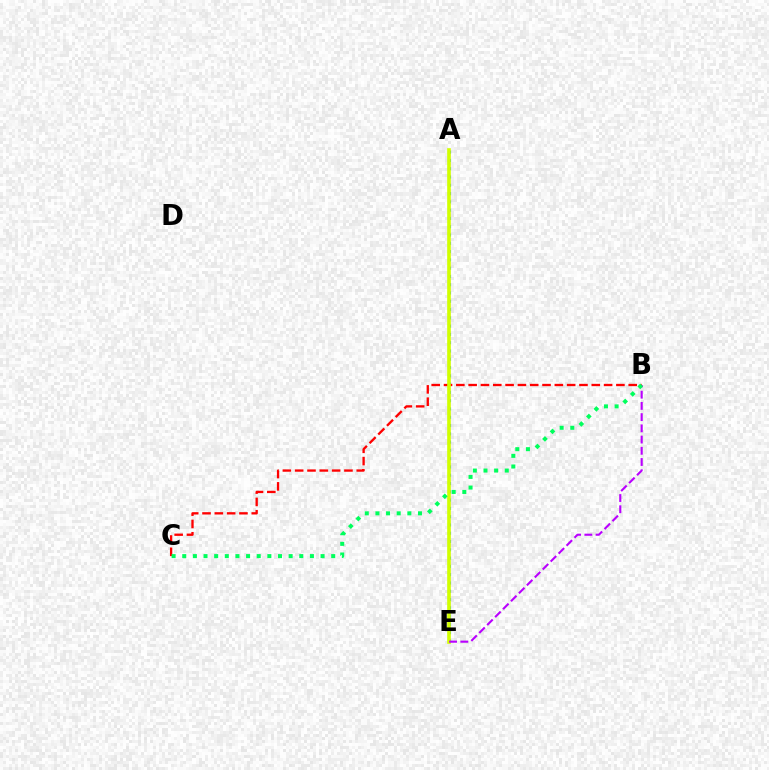{('A', 'E'): [{'color': '#0074ff', 'line_style': 'dotted', 'thickness': 2.25}, {'color': '#d1ff00', 'line_style': 'solid', 'thickness': 2.62}], ('B', 'C'): [{'color': '#ff0000', 'line_style': 'dashed', 'thickness': 1.67}, {'color': '#00ff5c', 'line_style': 'dotted', 'thickness': 2.89}], ('B', 'E'): [{'color': '#b900ff', 'line_style': 'dashed', 'thickness': 1.52}]}